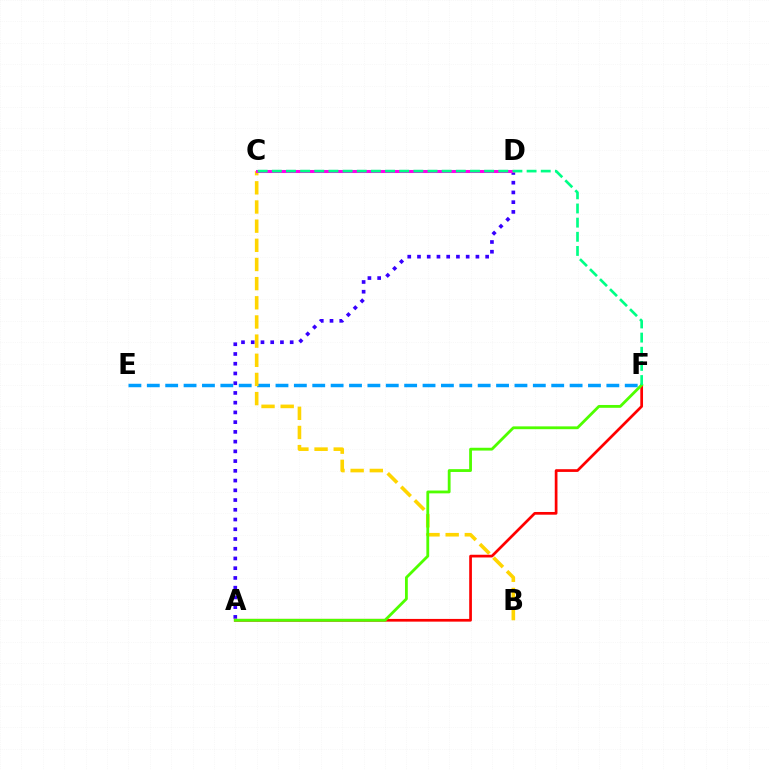{('A', 'D'): [{'color': '#3700ff', 'line_style': 'dotted', 'thickness': 2.65}], ('E', 'F'): [{'color': '#009eff', 'line_style': 'dashed', 'thickness': 2.5}], ('B', 'C'): [{'color': '#ffd500', 'line_style': 'dashed', 'thickness': 2.6}], ('A', 'F'): [{'color': '#ff0000', 'line_style': 'solid', 'thickness': 1.95}, {'color': '#4fff00', 'line_style': 'solid', 'thickness': 2.03}], ('C', 'D'): [{'color': '#ff00ed', 'line_style': 'solid', 'thickness': 2.21}], ('C', 'F'): [{'color': '#00ff86', 'line_style': 'dashed', 'thickness': 1.92}]}